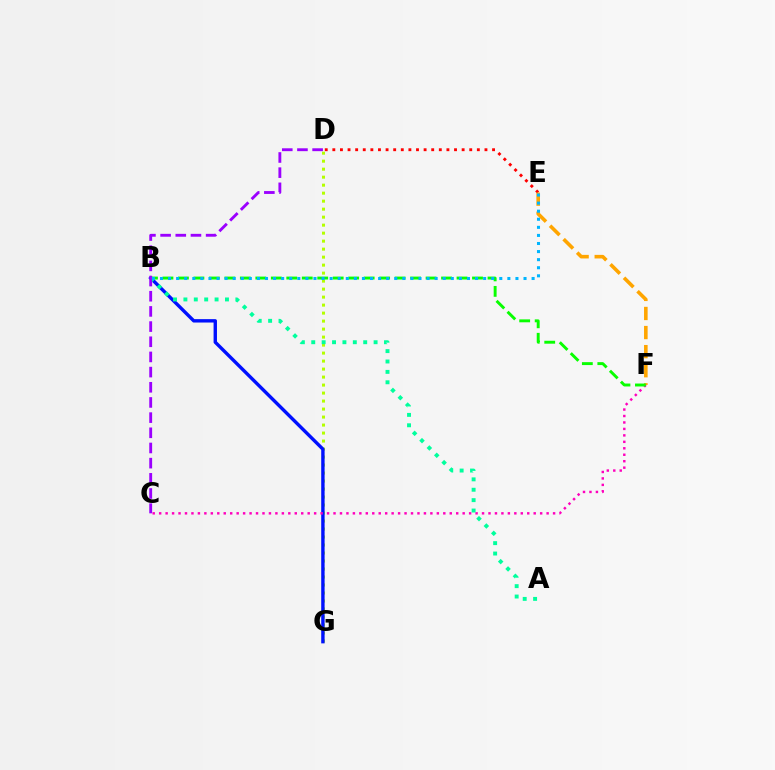{('D', 'G'): [{'color': '#b3ff00', 'line_style': 'dotted', 'thickness': 2.17}], ('D', 'E'): [{'color': '#ff0000', 'line_style': 'dotted', 'thickness': 2.07}], ('B', 'G'): [{'color': '#0010ff', 'line_style': 'solid', 'thickness': 2.44}], ('C', 'F'): [{'color': '#ff00bd', 'line_style': 'dotted', 'thickness': 1.75}], ('E', 'F'): [{'color': '#ffa500', 'line_style': 'dashed', 'thickness': 2.59}], ('B', 'F'): [{'color': '#08ff00', 'line_style': 'dashed', 'thickness': 2.1}], ('A', 'B'): [{'color': '#00ff9d', 'line_style': 'dotted', 'thickness': 2.82}], ('C', 'D'): [{'color': '#9b00ff', 'line_style': 'dashed', 'thickness': 2.06}], ('B', 'E'): [{'color': '#00b5ff', 'line_style': 'dotted', 'thickness': 2.2}]}